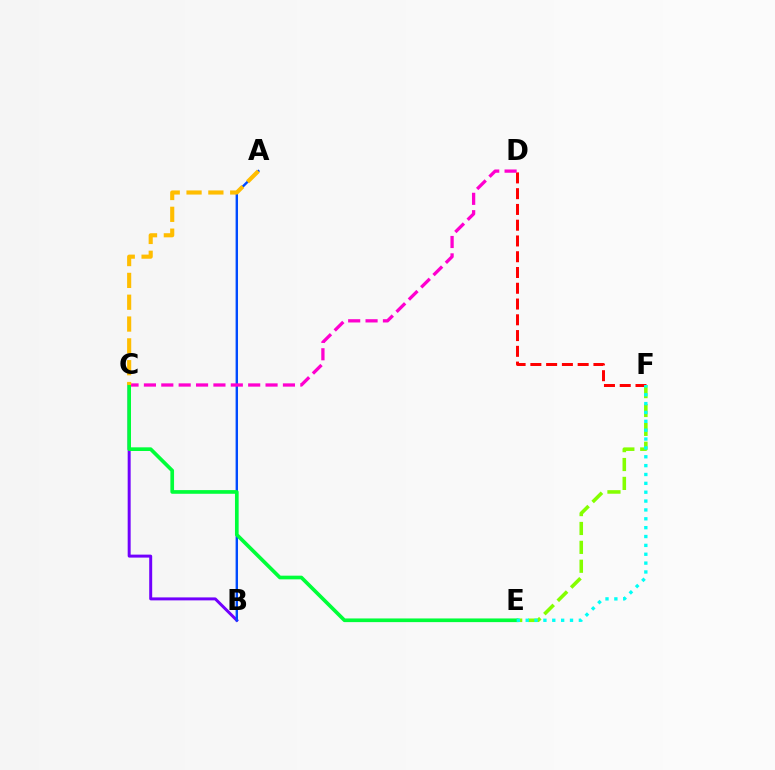{('D', 'F'): [{'color': '#ff0000', 'line_style': 'dashed', 'thickness': 2.14}], ('E', 'F'): [{'color': '#84ff00', 'line_style': 'dashed', 'thickness': 2.57}, {'color': '#00fff6', 'line_style': 'dotted', 'thickness': 2.41}], ('B', 'C'): [{'color': '#7200ff', 'line_style': 'solid', 'thickness': 2.14}], ('A', 'B'): [{'color': '#004bff', 'line_style': 'solid', 'thickness': 1.73}], ('C', 'D'): [{'color': '#ff00cf', 'line_style': 'dashed', 'thickness': 2.36}], ('C', 'E'): [{'color': '#00ff39', 'line_style': 'solid', 'thickness': 2.64}], ('A', 'C'): [{'color': '#ffbd00', 'line_style': 'dashed', 'thickness': 2.97}]}